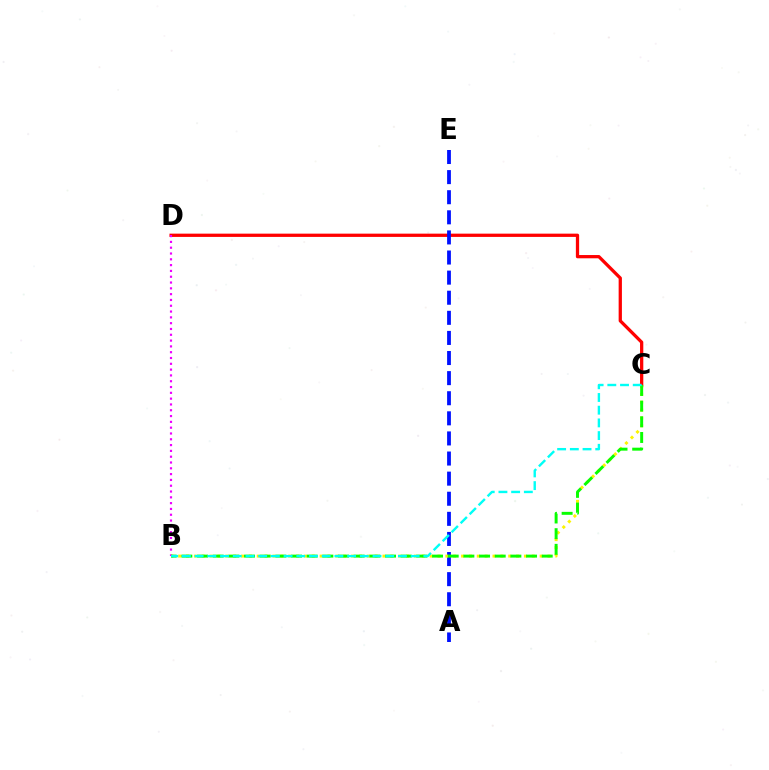{('C', 'D'): [{'color': '#ff0000', 'line_style': 'solid', 'thickness': 2.35}], ('A', 'E'): [{'color': '#0010ff', 'line_style': 'dashed', 'thickness': 2.73}], ('B', 'D'): [{'color': '#ee00ff', 'line_style': 'dotted', 'thickness': 1.58}], ('B', 'C'): [{'color': '#fcf500', 'line_style': 'dotted', 'thickness': 2.14}, {'color': '#08ff00', 'line_style': 'dashed', 'thickness': 2.13}, {'color': '#00fff6', 'line_style': 'dashed', 'thickness': 1.73}]}